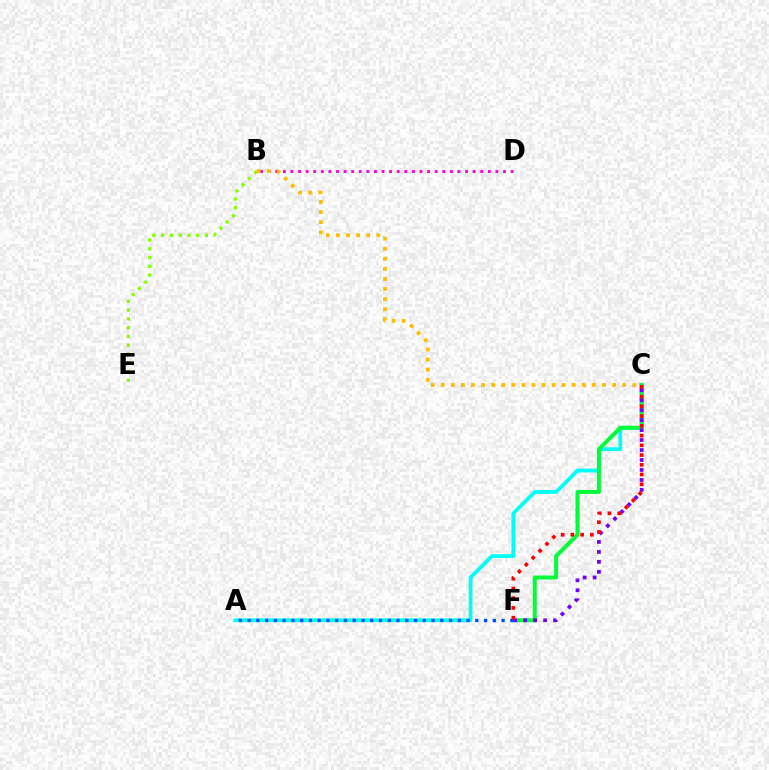{('A', 'C'): [{'color': '#00fff6', 'line_style': 'solid', 'thickness': 2.72}], ('B', 'D'): [{'color': '#ff00cf', 'line_style': 'dotted', 'thickness': 2.06}], ('C', 'F'): [{'color': '#00ff39', 'line_style': 'solid', 'thickness': 2.88}, {'color': '#7200ff', 'line_style': 'dotted', 'thickness': 2.71}, {'color': '#ff0000', 'line_style': 'dotted', 'thickness': 2.65}], ('A', 'F'): [{'color': '#004bff', 'line_style': 'dotted', 'thickness': 2.38}], ('B', 'E'): [{'color': '#84ff00', 'line_style': 'dotted', 'thickness': 2.38}], ('B', 'C'): [{'color': '#ffbd00', 'line_style': 'dotted', 'thickness': 2.74}]}